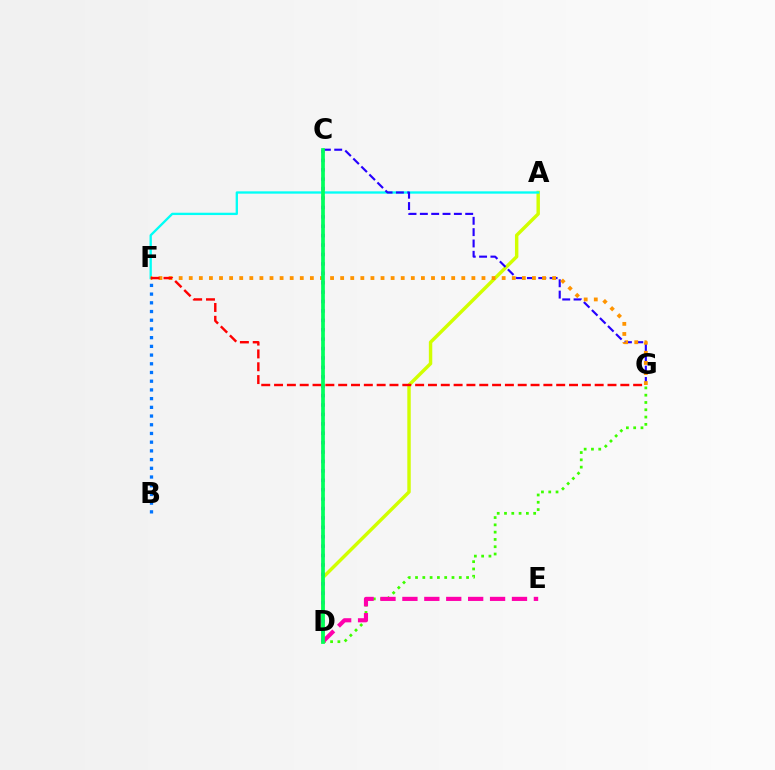{('A', 'D'): [{'color': '#d1ff00', 'line_style': 'solid', 'thickness': 2.47}], ('D', 'G'): [{'color': '#3dff00', 'line_style': 'dotted', 'thickness': 1.98}], ('A', 'F'): [{'color': '#00fff6', 'line_style': 'solid', 'thickness': 1.67}], ('C', 'G'): [{'color': '#2500ff', 'line_style': 'dashed', 'thickness': 1.54}], ('B', 'F'): [{'color': '#0074ff', 'line_style': 'dotted', 'thickness': 2.37}], ('F', 'G'): [{'color': '#ff9400', 'line_style': 'dotted', 'thickness': 2.74}, {'color': '#ff0000', 'line_style': 'dashed', 'thickness': 1.74}], ('C', 'D'): [{'color': '#b900ff', 'line_style': 'dotted', 'thickness': 2.56}, {'color': '#00ff5c', 'line_style': 'solid', 'thickness': 2.68}], ('D', 'E'): [{'color': '#ff00ac', 'line_style': 'dashed', 'thickness': 2.98}]}